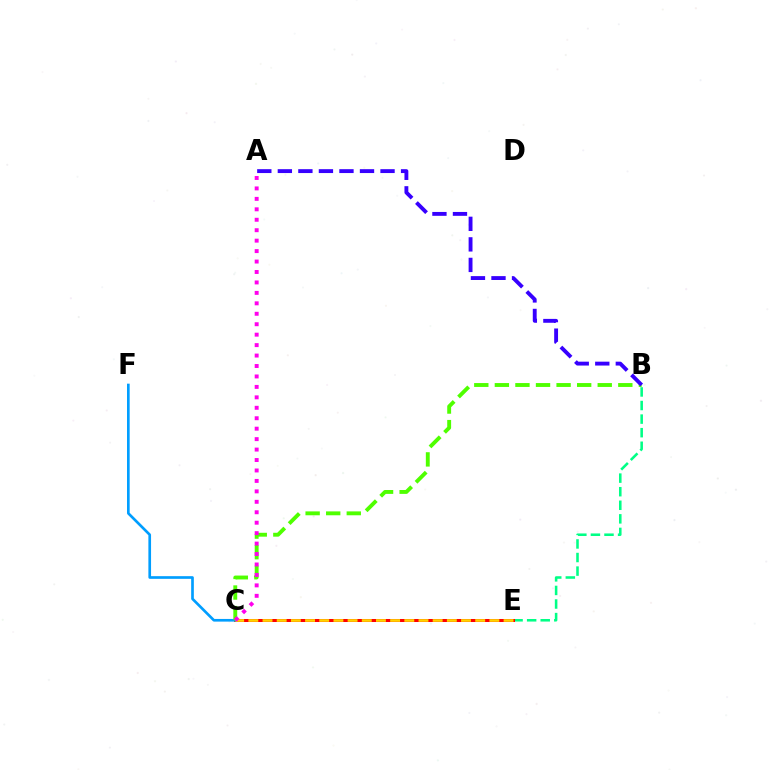{('B', 'E'): [{'color': '#00ff86', 'line_style': 'dashed', 'thickness': 1.84}], ('C', 'E'): [{'color': '#ff0000', 'line_style': 'solid', 'thickness': 2.17}, {'color': '#ffd500', 'line_style': 'dashed', 'thickness': 1.93}], ('C', 'F'): [{'color': '#009eff', 'line_style': 'solid', 'thickness': 1.92}], ('B', 'C'): [{'color': '#4fff00', 'line_style': 'dashed', 'thickness': 2.79}], ('A', 'C'): [{'color': '#ff00ed', 'line_style': 'dotted', 'thickness': 2.84}], ('A', 'B'): [{'color': '#3700ff', 'line_style': 'dashed', 'thickness': 2.79}]}